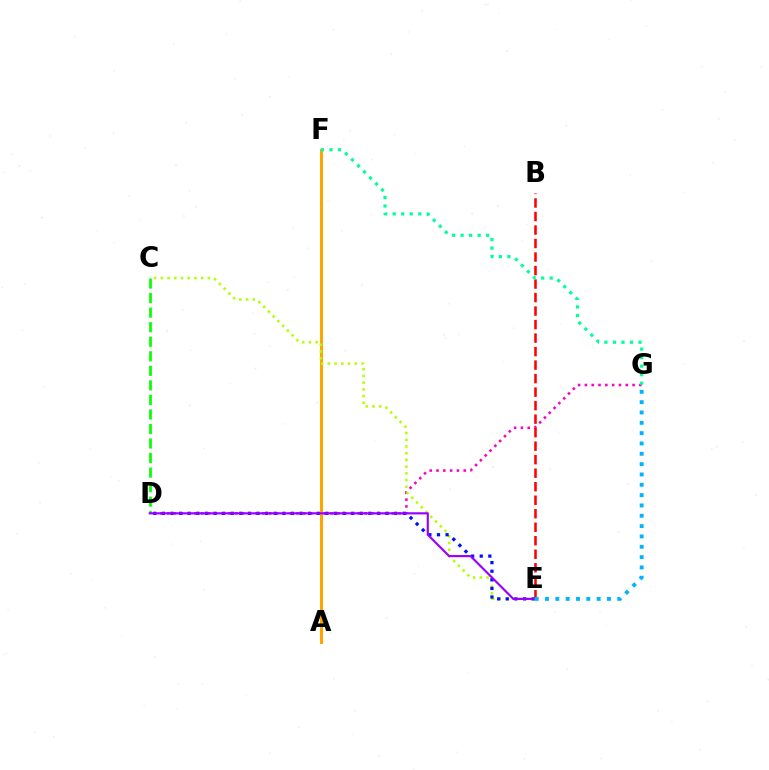{('C', 'D'): [{'color': '#08ff00', 'line_style': 'dashed', 'thickness': 1.98}], ('D', 'G'): [{'color': '#ff00bd', 'line_style': 'dotted', 'thickness': 1.85}], ('A', 'F'): [{'color': '#ffa500', 'line_style': 'solid', 'thickness': 2.18}], ('C', 'E'): [{'color': '#b3ff00', 'line_style': 'dotted', 'thickness': 1.83}], ('B', 'E'): [{'color': '#ff0000', 'line_style': 'dashed', 'thickness': 1.84}], ('F', 'G'): [{'color': '#00ff9d', 'line_style': 'dotted', 'thickness': 2.32}], ('D', 'E'): [{'color': '#0010ff', 'line_style': 'dotted', 'thickness': 2.34}, {'color': '#9b00ff', 'line_style': 'solid', 'thickness': 1.55}], ('E', 'G'): [{'color': '#00b5ff', 'line_style': 'dotted', 'thickness': 2.81}]}